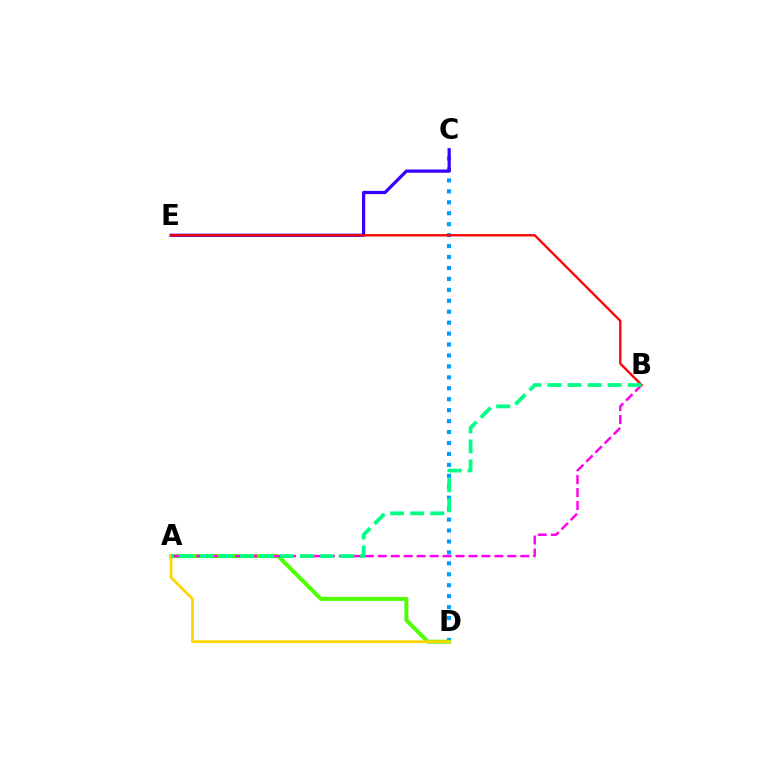{('C', 'D'): [{'color': '#009eff', 'line_style': 'dotted', 'thickness': 2.97}], ('A', 'D'): [{'color': '#4fff00', 'line_style': 'solid', 'thickness': 2.85}, {'color': '#ffd500', 'line_style': 'solid', 'thickness': 1.96}], ('C', 'E'): [{'color': '#3700ff', 'line_style': 'solid', 'thickness': 2.32}], ('A', 'B'): [{'color': '#ff00ed', 'line_style': 'dashed', 'thickness': 1.76}, {'color': '#00ff86', 'line_style': 'dashed', 'thickness': 2.72}], ('B', 'E'): [{'color': '#ff0000', 'line_style': 'solid', 'thickness': 1.67}]}